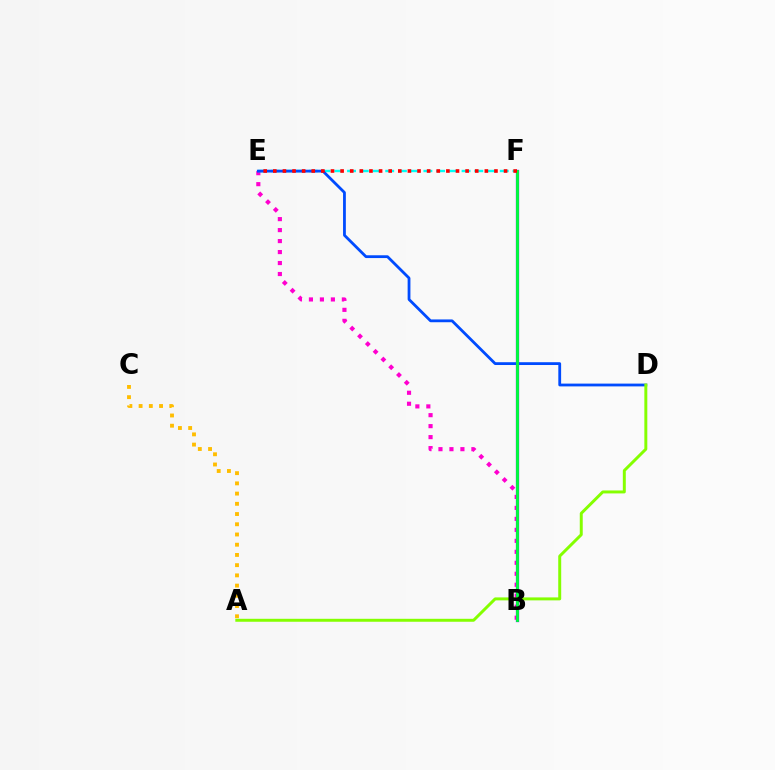{('A', 'C'): [{'color': '#ffbd00', 'line_style': 'dotted', 'thickness': 2.78}], ('B', 'E'): [{'color': '#ff00cf', 'line_style': 'dotted', 'thickness': 2.98}], ('E', 'F'): [{'color': '#00fff6', 'line_style': 'dashed', 'thickness': 1.73}, {'color': '#ff0000', 'line_style': 'dotted', 'thickness': 2.61}], ('D', 'E'): [{'color': '#004bff', 'line_style': 'solid', 'thickness': 2.01}], ('B', 'F'): [{'color': '#7200ff', 'line_style': 'solid', 'thickness': 2.35}, {'color': '#00ff39', 'line_style': 'solid', 'thickness': 2.04}], ('A', 'D'): [{'color': '#84ff00', 'line_style': 'solid', 'thickness': 2.13}]}